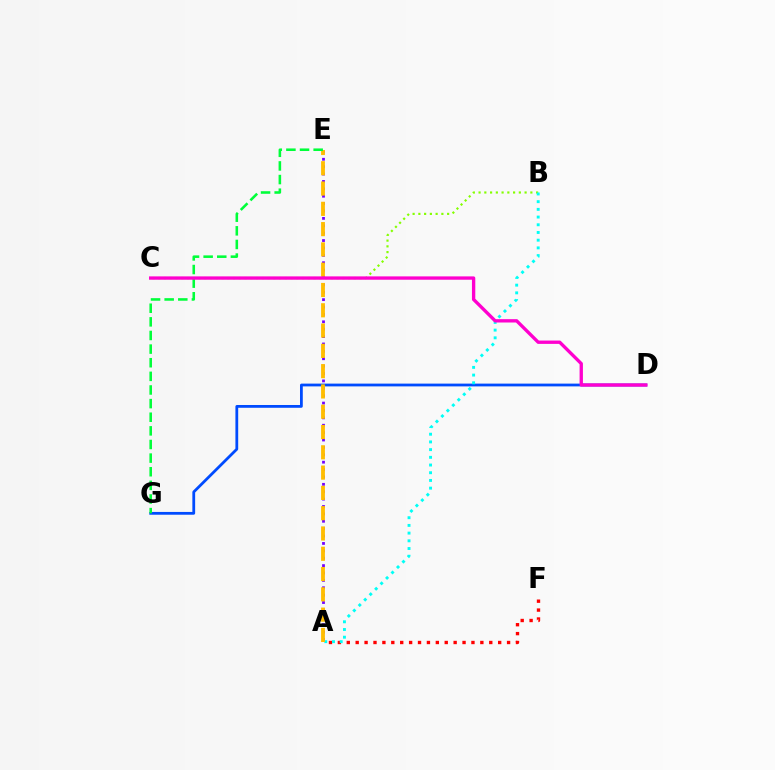{('B', 'C'): [{'color': '#84ff00', 'line_style': 'dotted', 'thickness': 1.56}], ('A', 'E'): [{'color': '#7200ff', 'line_style': 'dotted', 'thickness': 2.01}, {'color': '#ffbd00', 'line_style': 'dashed', 'thickness': 2.76}], ('A', 'F'): [{'color': '#ff0000', 'line_style': 'dotted', 'thickness': 2.42}], ('D', 'G'): [{'color': '#004bff', 'line_style': 'solid', 'thickness': 2.0}], ('A', 'B'): [{'color': '#00fff6', 'line_style': 'dotted', 'thickness': 2.09}], ('E', 'G'): [{'color': '#00ff39', 'line_style': 'dashed', 'thickness': 1.85}], ('C', 'D'): [{'color': '#ff00cf', 'line_style': 'solid', 'thickness': 2.4}]}